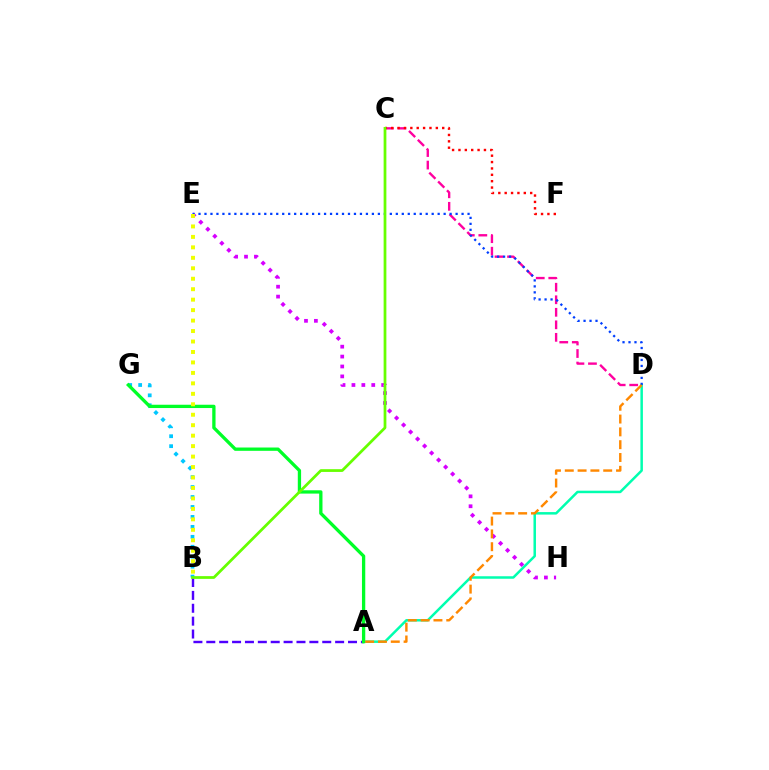{('C', 'D'): [{'color': '#ff00a0', 'line_style': 'dashed', 'thickness': 1.7}], ('A', 'D'): [{'color': '#00ffaf', 'line_style': 'solid', 'thickness': 1.8}, {'color': '#ff8800', 'line_style': 'dashed', 'thickness': 1.74}], ('A', 'B'): [{'color': '#4f00ff', 'line_style': 'dashed', 'thickness': 1.75}], ('B', 'G'): [{'color': '#00c7ff', 'line_style': 'dotted', 'thickness': 2.7}], ('E', 'H'): [{'color': '#d600ff', 'line_style': 'dotted', 'thickness': 2.69}], ('C', 'F'): [{'color': '#ff0000', 'line_style': 'dotted', 'thickness': 1.73}], ('D', 'E'): [{'color': '#003fff', 'line_style': 'dotted', 'thickness': 1.62}], ('A', 'G'): [{'color': '#00ff27', 'line_style': 'solid', 'thickness': 2.38}], ('B', 'E'): [{'color': '#eeff00', 'line_style': 'dotted', 'thickness': 2.84}], ('B', 'C'): [{'color': '#66ff00', 'line_style': 'solid', 'thickness': 1.98}]}